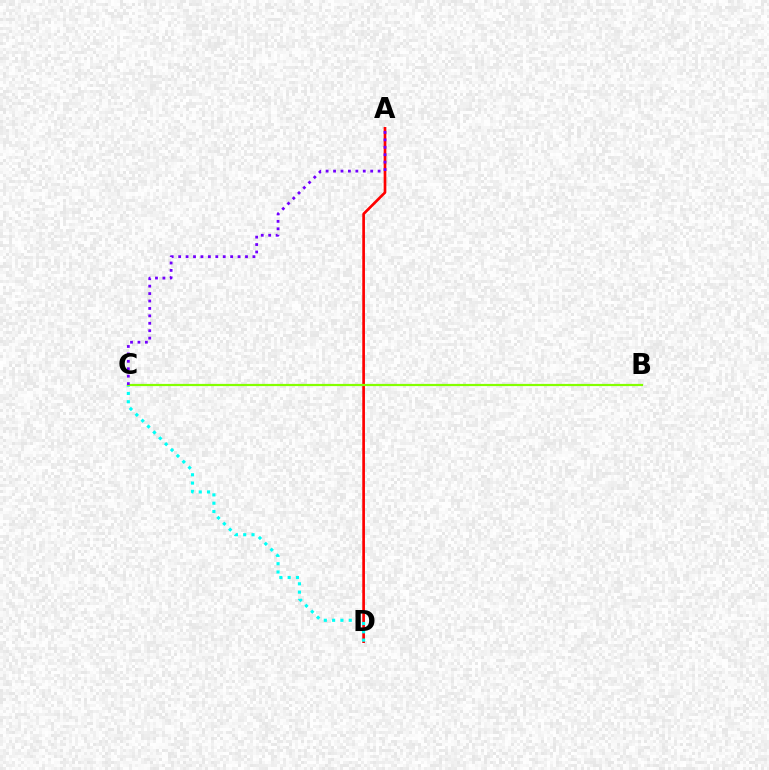{('A', 'D'): [{'color': '#ff0000', 'line_style': 'solid', 'thickness': 1.93}], ('C', 'D'): [{'color': '#00fff6', 'line_style': 'dotted', 'thickness': 2.26}], ('B', 'C'): [{'color': '#84ff00', 'line_style': 'solid', 'thickness': 1.59}], ('A', 'C'): [{'color': '#7200ff', 'line_style': 'dotted', 'thickness': 2.02}]}